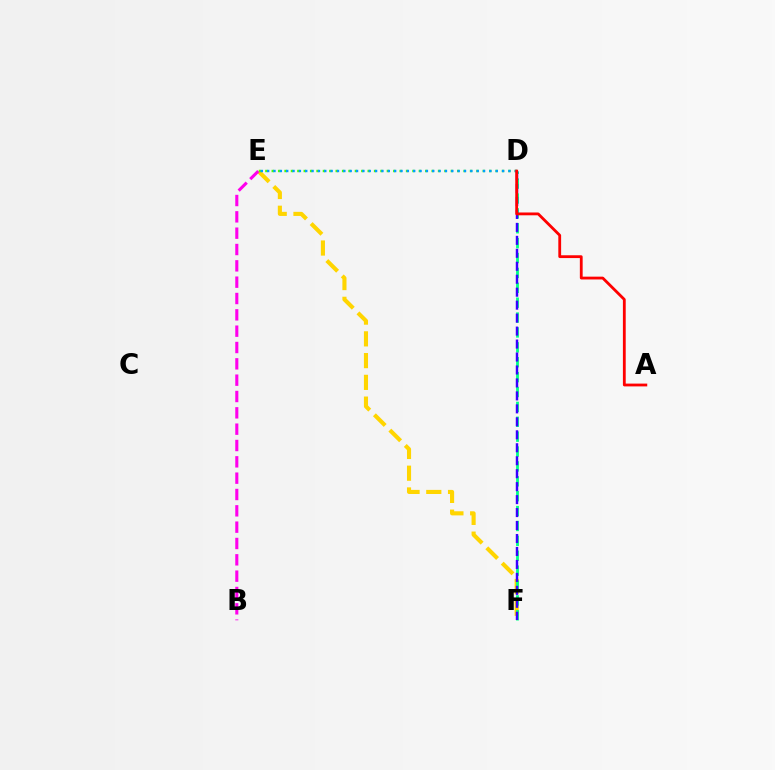{('E', 'F'): [{'color': '#ffd500', 'line_style': 'dashed', 'thickness': 2.95}], ('D', 'E'): [{'color': '#4fff00', 'line_style': 'dotted', 'thickness': 1.74}, {'color': '#009eff', 'line_style': 'dotted', 'thickness': 1.73}], ('D', 'F'): [{'color': '#00ff86', 'line_style': 'dashed', 'thickness': 2.02}, {'color': '#3700ff', 'line_style': 'dashed', 'thickness': 1.76}], ('B', 'E'): [{'color': '#ff00ed', 'line_style': 'dashed', 'thickness': 2.22}], ('A', 'D'): [{'color': '#ff0000', 'line_style': 'solid', 'thickness': 2.02}]}